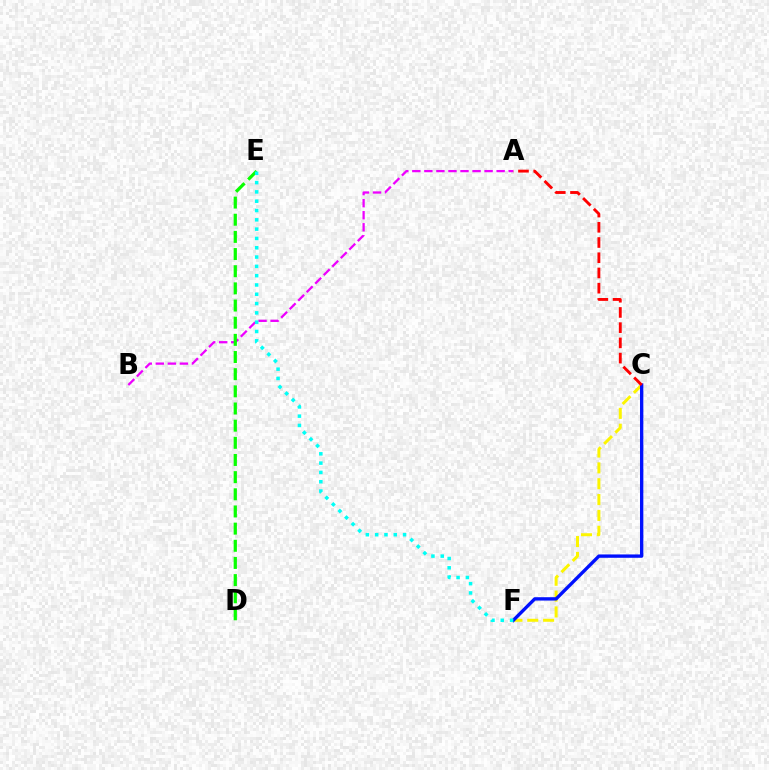{('C', 'F'): [{'color': '#fcf500', 'line_style': 'dashed', 'thickness': 2.15}, {'color': '#0010ff', 'line_style': 'solid', 'thickness': 2.41}], ('A', 'B'): [{'color': '#ee00ff', 'line_style': 'dashed', 'thickness': 1.64}], ('D', 'E'): [{'color': '#08ff00', 'line_style': 'dashed', 'thickness': 2.33}], ('E', 'F'): [{'color': '#00fff6', 'line_style': 'dotted', 'thickness': 2.53}], ('A', 'C'): [{'color': '#ff0000', 'line_style': 'dashed', 'thickness': 2.07}]}